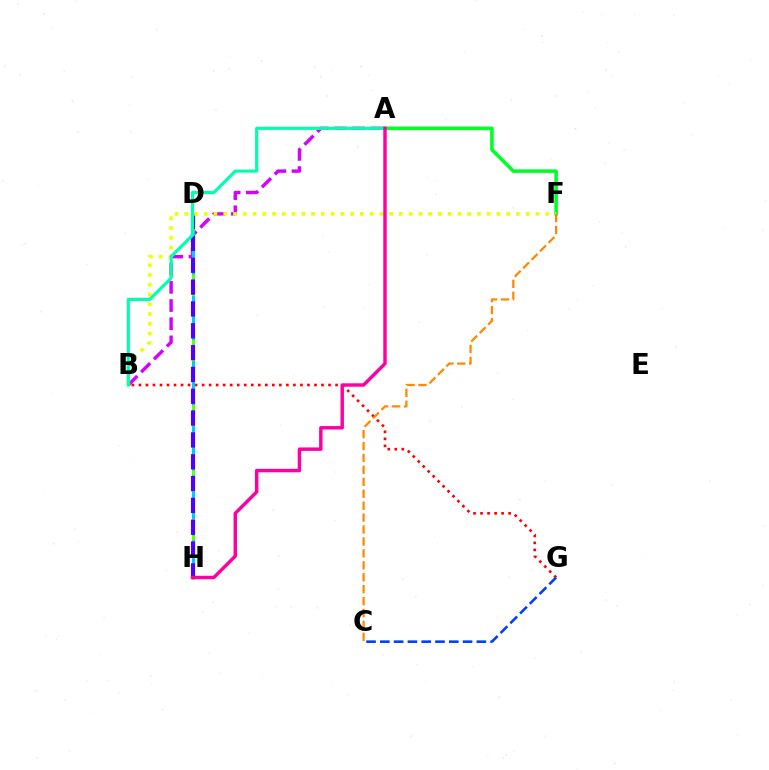{('B', 'G'): [{'color': '#ff0000', 'line_style': 'dotted', 'thickness': 1.91}], ('A', 'B'): [{'color': '#d600ff', 'line_style': 'dashed', 'thickness': 2.47}, {'color': '#00ffaf', 'line_style': 'solid', 'thickness': 2.28}], ('D', 'H'): [{'color': '#66ff00', 'line_style': 'solid', 'thickness': 2.28}, {'color': '#00c7ff', 'line_style': 'dashed', 'thickness': 2.21}, {'color': '#4f00ff', 'line_style': 'dashed', 'thickness': 2.97}], ('A', 'F'): [{'color': '#00ff27', 'line_style': 'solid', 'thickness': 2.56}], ('B', 'F'): [{'color': '#eeff00', 'line_style': 'dotted', 'thickness': 2.65}], ('C', 'G'): [{'color': '#003fff', 'line_style': 'dashed', 'thickness': 1.87}], ('C', 'F'): [{'color': '#ff8800', 'line_style': 'dashed', 'thickness': 1.62}], ('A', 'H'): [{'color': '#ff00a0', 'line_style': 'solid', 'thickness': 2.48}]}